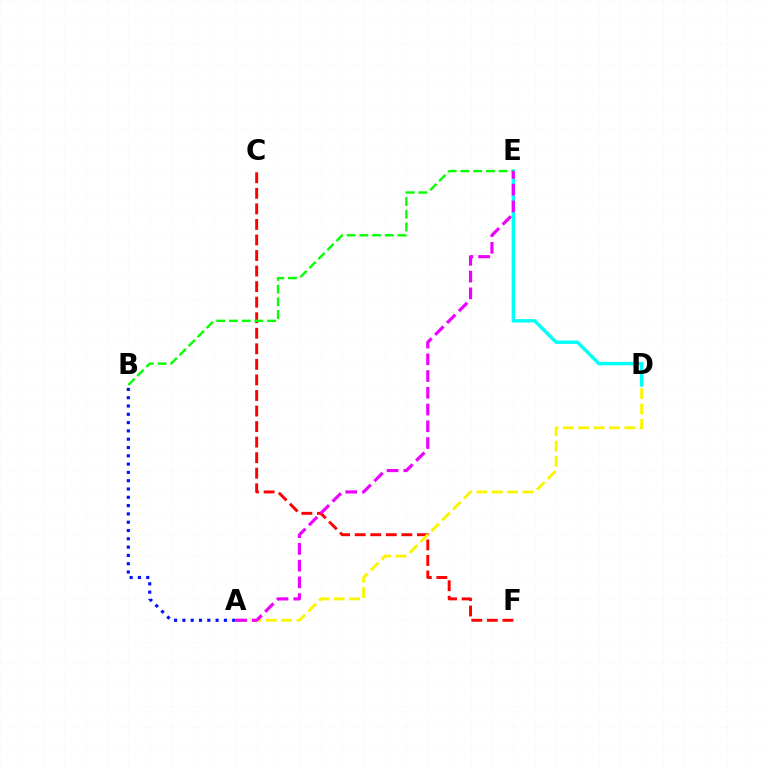{('C', 'F'): [{'color': '#ff0000', 'line_style': 'dashed', 'thickness': 2.11}], ('D', 'E'): [{'color': '#00fff6', 'line_style': 'solid', 'thickness': 2.47}], ('A', 'B'): [{'color': '#0010ff', 'line_style': 'dotted', 'thickness': 2.26}], ('B', 'E'): [{'color': '#08ff00', 'line_style': 'dashed', 'thickness': 1.73}], ('A', 'D'): [{'color': '#fcf500', 'line_style': 'dashed', 'thickness': 2.08}], ('A', 'E'): [{'color': '#ee00ff', 'line_style': 'dashed', 'thickness': 2.27}]}